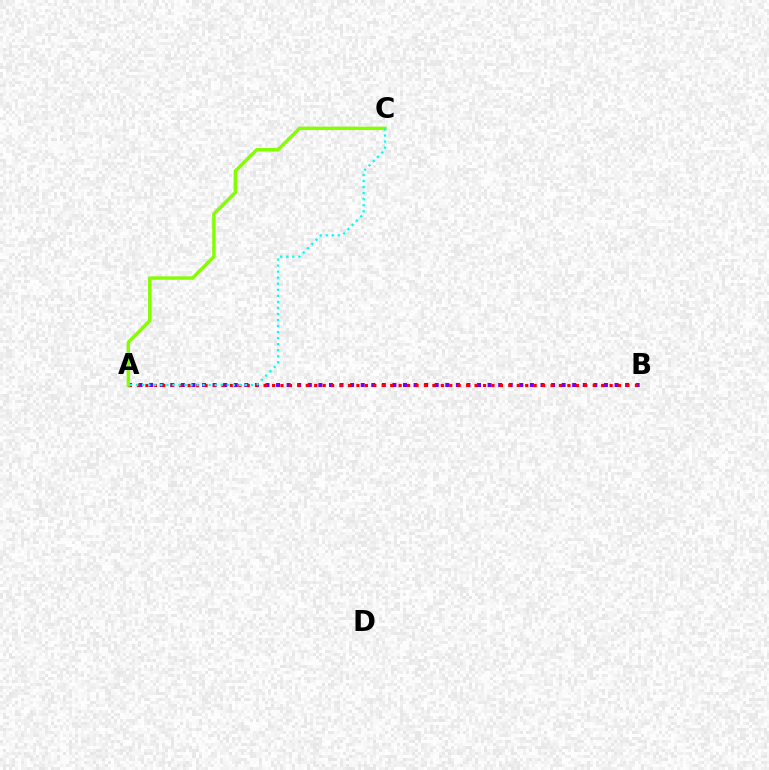{('A', 'B'): [{'color': '#7200ff', 'line_style': 'dotted', 'thickness': 2.87}, {'color': '#ff0000', 'line_style': 'dotted', 'thickness': 2.29}], ('A', 'C'): [{'color': '#84ff00', 'line_style': 'solid', 'thickness': 2.45}, {'color': '#00fff6', 'line_style': 'dotted', 'thickness': 1.64}]}